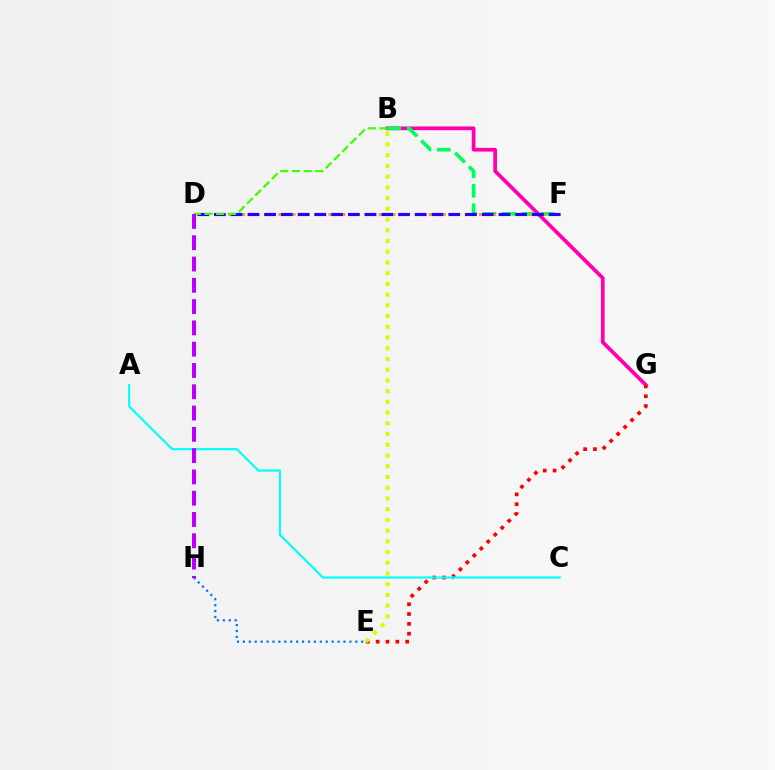{('B', 'G'): [{'color': '#ff00ac', 'line_style': 'solid', 'thickness': 2.68}], ('B', 'F'): [{'color': '#00ff5c', 'line_style': 'dashed', 'thickness': 2.64}], ('E', 'G'): [{'color': '#ff0000', 'line_style': 'dotted', 'thickness': 2.67}], ('D', 'F'): [{'color': '#ff9400', 'line_style': 'dotted', 'thickness': 1.95}, {'color': '#2500ff', 'line_style': 'dashed', 'thickness': 2.27}], ('E', 'H'): [{'color': '#0074ff', 'line_style': 'dotted', 'thickness': 1.61}], ('A', 'C'): [{'color': '#00fff6', 'line_style': 'solid', 'thickness': 1.56}], ('B', 'E'): [{'color': '#d1ff00', 'line_style': 'dotted', 'thickness': 2.91}], ('B', 'D'): [{'color': '#3dff00', 'line_style': 'dashed', 'thickness': 1.59}], ('D', 'H'): [{'color': '#b900ff', 'line_style': 'dashed', 'thickness': 2.89}]}